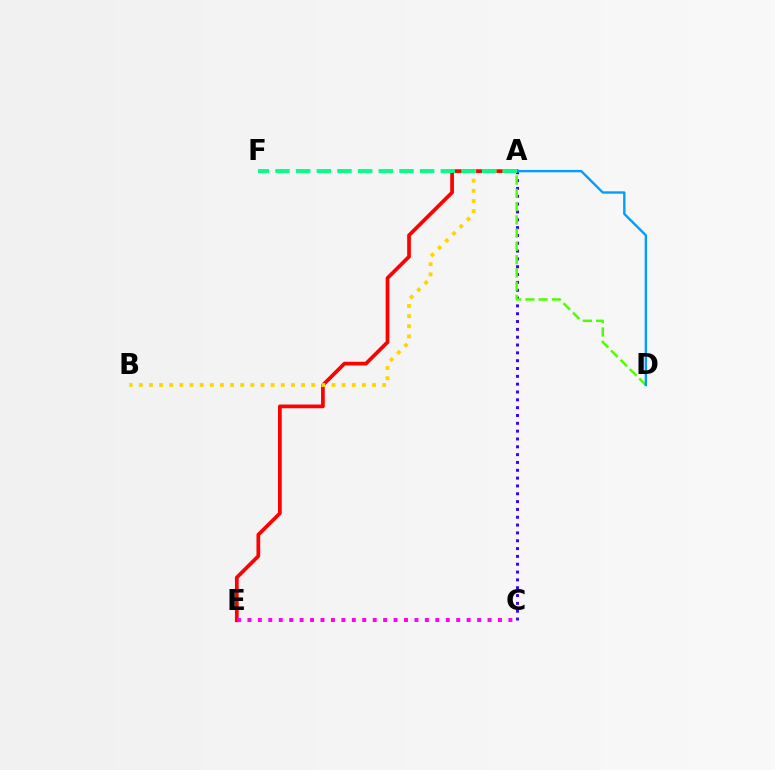{('A', 'E'): [{'color': '#ff0000', 'line_style': 'solid', 'thickness': 2.68}], ('A', 'C'): [{'color': '#3700ff', 'line_style': 'dotted', 'thickness': 2.13}], ('A', 'B'): [{'color': '#ffd500', 'line_style': 'dotted', 'thickness': 2.76}], ('C', 'E'): [{'color': '#ff00ed', 'line_style': 'dotted', 'thickness': 2.84}], ('A', 'D'): [{'color': '#4fff00', 'line_style': 'dashed', 'thickness': 1.8}, {'color': '#009eff', 'line_style': 'solid', 'thickness': 1.71}], ('A', 'F'): [{'color': '#00ff86', 'line_style': 'dashed', 'thickness': 2.81}]}